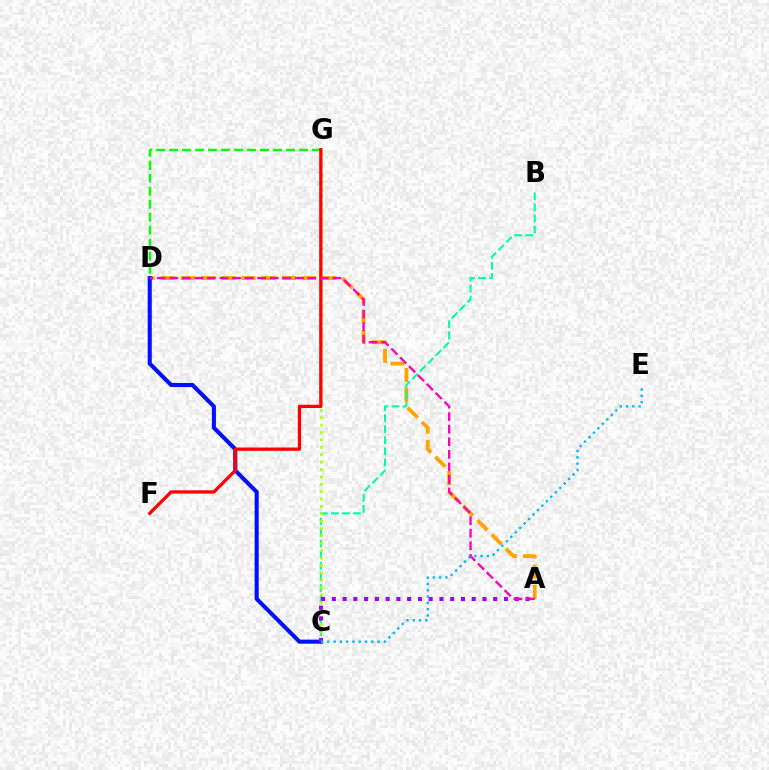{('A', 'D'): [{'color': '#ffa500', 'line_style': 'dashed', 'thickness': 2.74}, {'color': '#ff00bd', 'line_style': 'dashed', 'thickness': 1.7}], ('B', 'C'): [{'color': '#00ff9d', 'line_style': 'dashed', 'thickness': 1.5}], ('C', 'G'): [{'color': '#b3ff00', 'line_style': 'dotted', 'thickness': 2.01}], ('C', 'D'): [{'color': '#0010ff', 'line_style': 'solid', 'thickness': 2.94}], ('D', 'G'): [{'color': '#08ff00', 'line_style': 'dashed', 'thickness': 1.76}], ('A', 'C'): [{'color': '#9b00ff', 'line_style': 'dotted', 'thickness': 2.92}], ('F', 'G'): [{'color': '#ff0000', 'line_style': 'solid', 'thickness': 2.36}], ('C', 'E'): [{'color': '#00b5ff', 'line_style': 'dotted', 'thickness': 1.71}]}